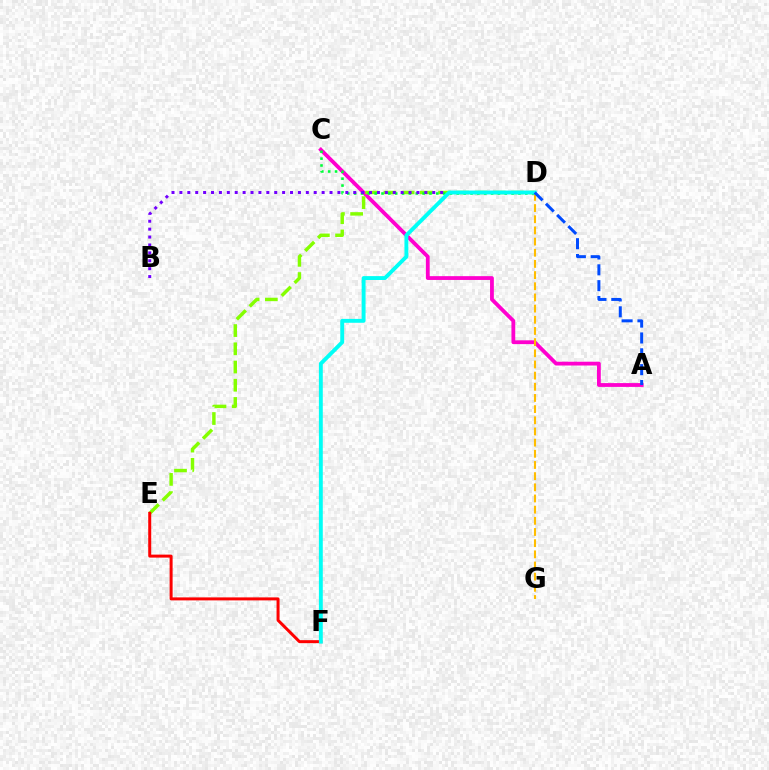{('A', 'C'): [{'color': '#ff00cf', 'line_style': 'solid', 'thickness': 2.74}], ('D', 'E'): [{'color': '#84ff00', 'line_style': 'dashed', 'thickness': 2.48}], ('D', 'G'): [{'color': '#ffbd00', 'line_style': 'dashed', 'thickness': 1.52}], ('C', 'D'): [{'color': '#00ff39', 'line_style': 'dotted', 'thickness': 1.86}], ('E', 'F'): [{'color': '#ff0000', 'line_style': 'solid', 'thickness': 2.15}], ('B', 'D'): [{'color': '#7200ff', 'line_style': 'dotted', 'thickness': 2.15}], ('D', 'F'): [{'color': '#00fff6', 'line_style': 'solid', 'thickness': 2.8}], ('A', 'D'): [{'color': '#004bff', 'line_style': 'dashed', 'thickness': 2.15}]}